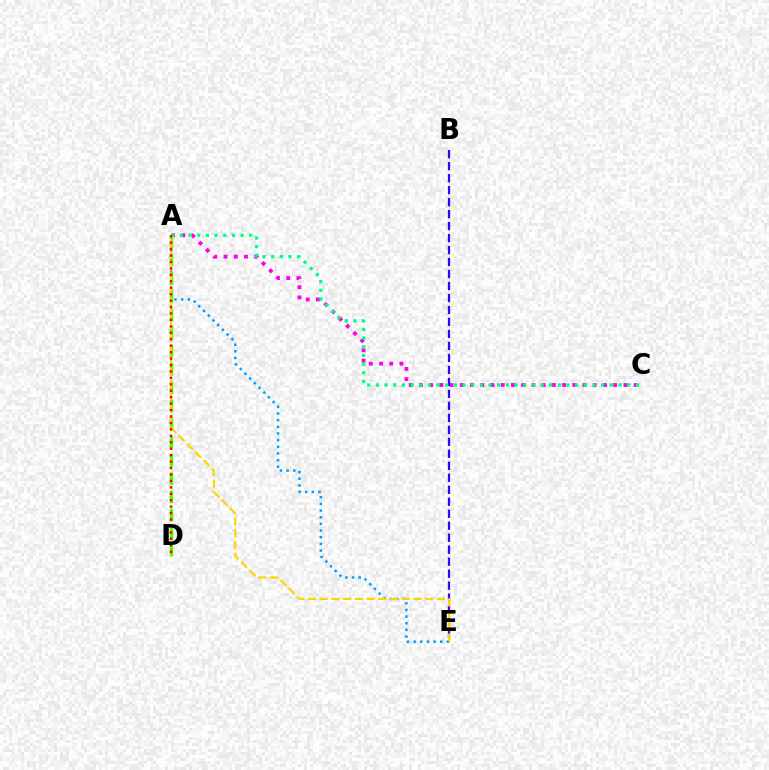{('A', 'C'): [{'color': '#ff00ed', 'line_style': 'dotted', 'thickness': 2.78}, {'color': '#00ff86', 'line_style': 'dotted', 'thickness': 2.35}], ('A', 'E'): [{'color': '#009eff', 'line_style': 'dotted', 'thickness': 1.81}, {'color': '#ffd500', 'line_style': 'dashed', 'thickness': 1.59}], ('B', 'E'): [{'color': '#3700ff', 'line_style': 'dashed', 'thickness': 1.63}], ('A', 'D'): [{'color': '#4fff00', 'line_style': 'dashed', 'thickness': 2.48}, {'color': '#ff0000', 'line_style': 'dotted', 'thickness': 1.75}]}